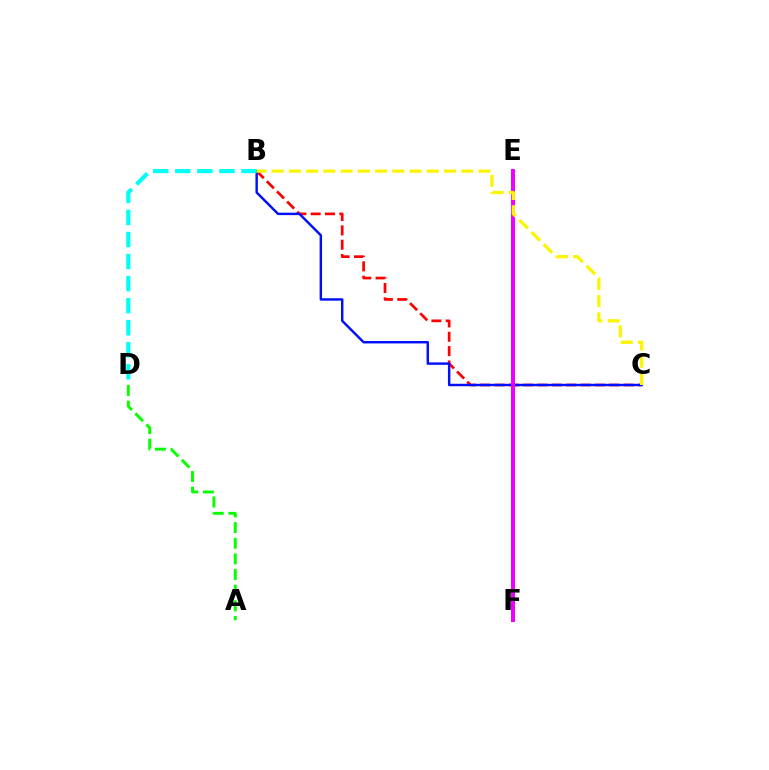{('A', 'D'): [{'color': '#08ff00', 'line_style': 'dashed', 'thickness': 2.13}], ('B', 'C'): [{'color': '#ff0000', 'line_style': 'dashed', 'thickness': 1.95}, {'color': '#0010ff', 'line_style': 'solid', 'thickness': 1.76}, {'color': '#fcf500', 'line_style': 'dashed', 'thickness': 2.34}], ('B', 'D'): [{'color': '#00fff6', 'line_style': 'dashed', 'thickness': 3.0}], ('E', 'F'): [{'color': '#ee00ff', 'line_style': 'solid', 'thickness': 2.87}]}